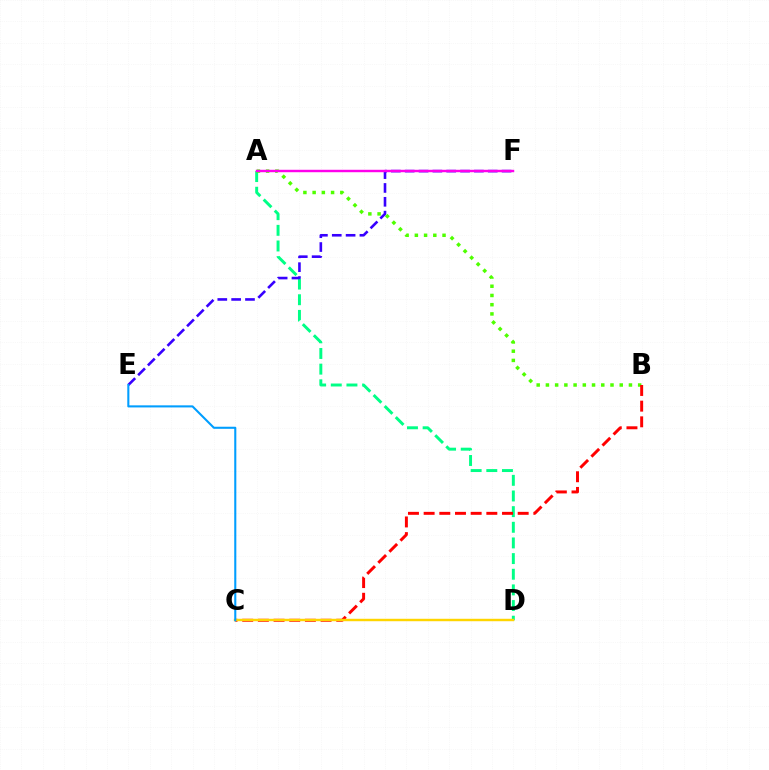{('A', 'D'): [{'color': '#00ff86', 'line_style': 'dashed', 'thickness': 2.13}], ('A', 'B'): [{'color': '#4fff00', 'line_style': 'dotted', 'thickness': 2.51}], ('E', 'F'): [{'color': '#3700ff', 'line_style': 'dashed', 'thickness': 1.88}], ('B', 'C'): [{'color': '#ff0000', 'line_style': 'dashed', 'thickness': 2.13}], ('C', 'D'): [{'color': '#ffd500', 'line_style': 'solid', 'thickness': 1.75}], ('A', 'F'): [{'color': '#ff00ed', 'line_style': 'solid', 'thickness': 1.76}], ('C', 'E'): [{'color': '#009eff', 'line_style': 'solid', 'thickness': 1.5}]}